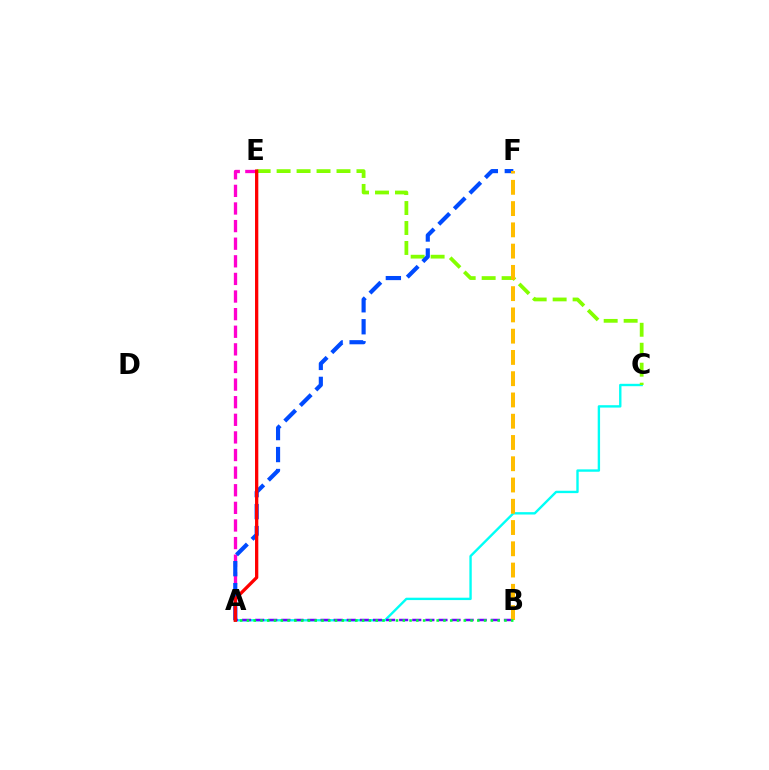{('A', 'C'): [{'color': '#00fff6', 'line_style': 'solid', 'thickness': 1.71}], ('C', 'E'): [{'color': '#84ff00', 'line_style': 'dashed', 'thickness': 2.71}], ('A', 'E'): [{'color': '#ff00cf', 'line_style': 'dashed', 'thickness': 2.39}, {'color': '#ff0000', 'line_style': 'solid', 'thickness': 2.37}], ('A', 'F'): [{'color': '#004bff', 'line_style': 'dashed', 'thickness': 2.98}], ('A', 'B'): [{'color': '#7200ff', 'line_style': 'dashed', 'thickness': 1.78}, {'color': '#00ff39', 'line_style': 'dotted', 'thickness': 1.84}], ('B', 'F'): [{'color': '#ffbd00', 'line_style': 'dashed', 'thickness': 2.89}]}